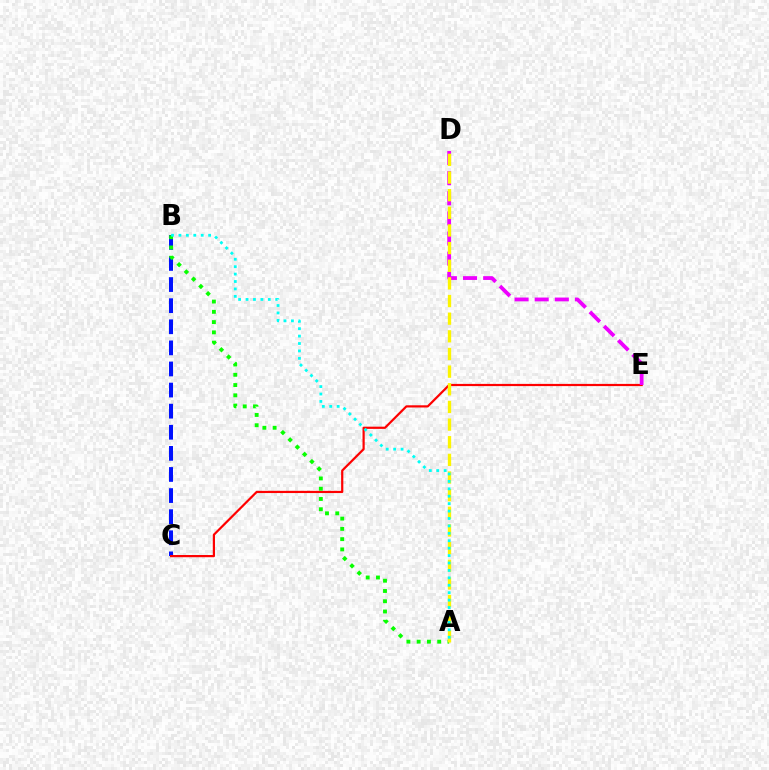{('B', 'C'): [{'color': '#0010ff', 'line_style': 'dashed', 'thickness': 2.87}], ('C', 'E'): [{'color': '#ff0000', 'line_style': 'solid', 'thickness': 1.59}], ('D', 'E'): [{'color': '#ee00ff', 'line_style': 'dashed', 'thickness': 2.73}], ('A', 'B'): [{'color': '#08ff00', 'line_style': 'dotted', 'thickness': 2.79}, {'color': '#00fff6', 'line_style': 'dotted', 'thickness': 2.02}], ('A', 'D'): [{'color': '#fcf500', 'line_style': 'dashed', 'thickness': 2.4}]}